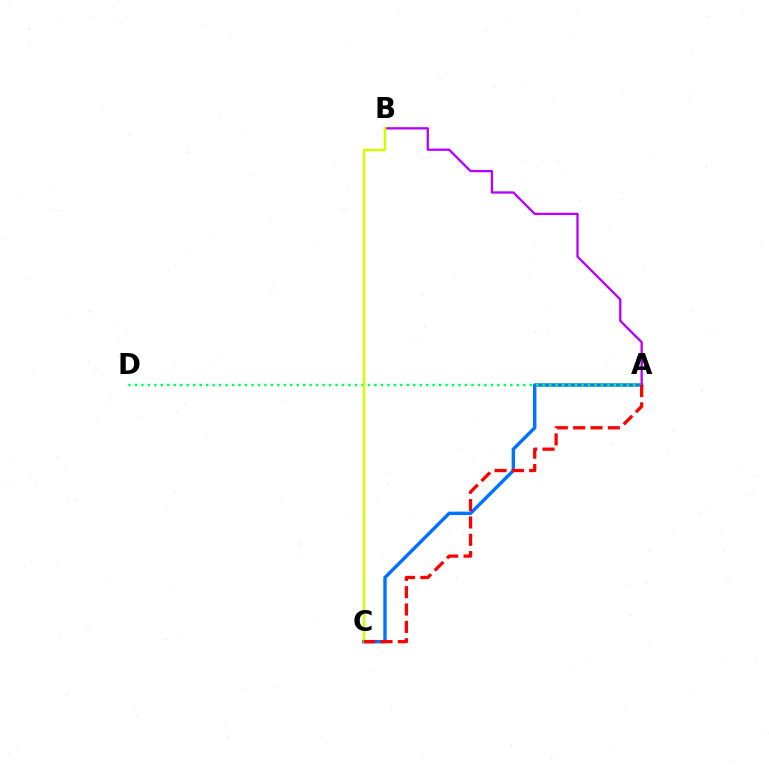{('A', 'C'): [{'color': '#0074ff', 'line_style': 'solid', 'thickness': 2.46}, {'color': '#ff0000', 'line_style': 'dashed', 'thickness': 2.36}], ('A', 'D'): [{'color': '#00ff5c', 'line_style': 'dotted', 'thickness': 1.76}], ('A', 'B'): [{'color': '#b900ff', 'line_style': 'solid', 'thickness': 1.66}], ('B', 'C'): [{'color': '#d1ff00', 'line_style': 'solid', 'thickness': 1.8}]}